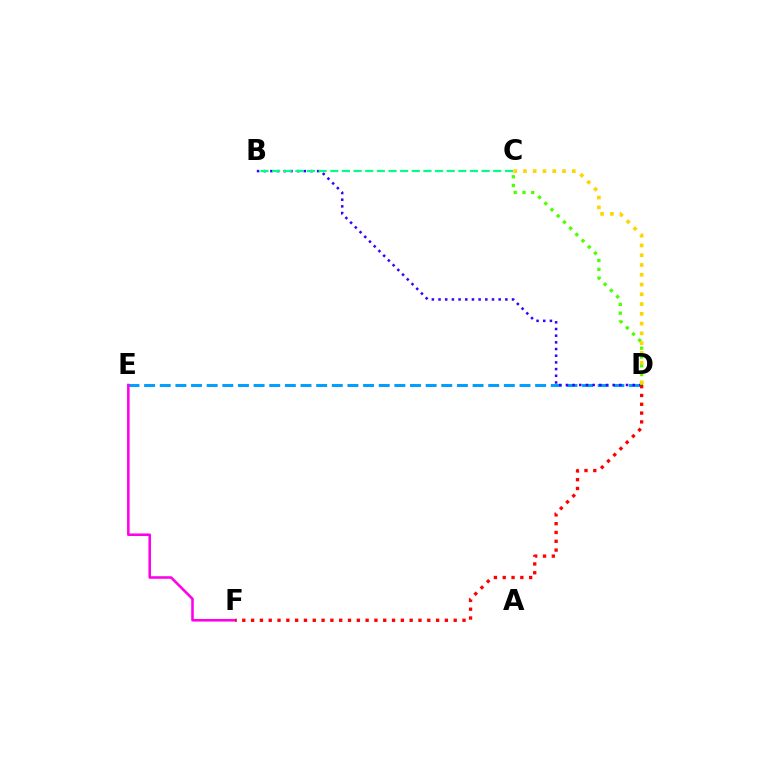{('D', 'E'): [{'color': '#009eff', 'line_style': 'dashed', 'thickness': 2.12}], ('B', 'D'): [{'color': '#3700ff', 'line_style': 'dotted', 'thickness': 1.81}], ('B', 'C'): [{'color': '#00ff86', 'line_style': 'dashed', 'thickness': 1.58}], ('E', 'F'): [{'color': '#ff00ed', 'line_style': 'solid', 'thickness': 1.85}], ('C', 'D'): [{'color': '#4fff00', 'line_style': 'dotted', 'thickness': 2.39}, {'color': '#ffd500', 'line_style': 'dotted', 'thickness': 2.65}], ('D', 'F'): [{'color': '#ff0000', 'line_style': 'dotted', 'thickness': 2.39}]}